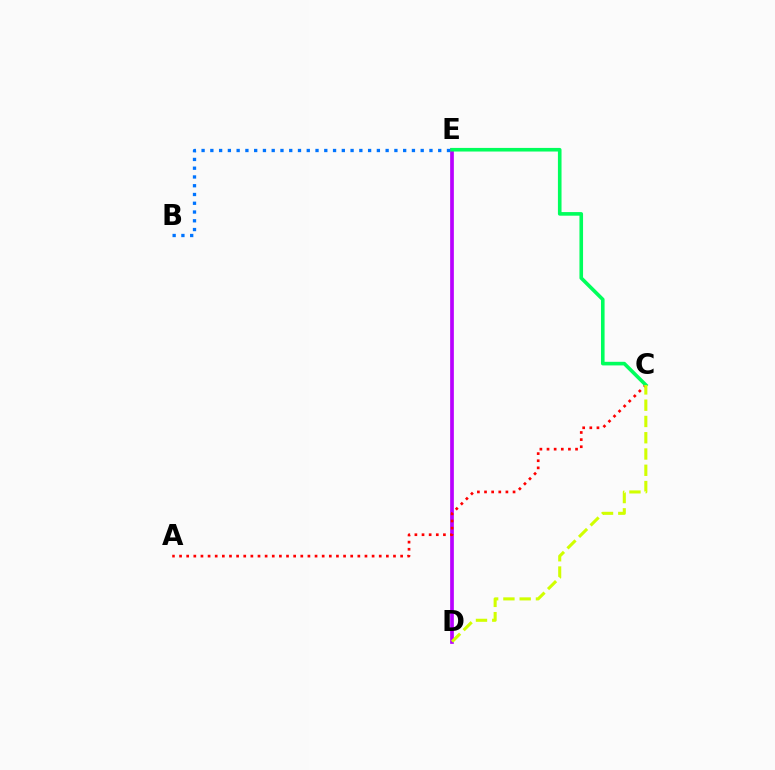{('D', 'E'): [{'color': '#b900ff', 'line_style': 'solid', 'thickness': 2.66}], ('B', 'E'): [{'color': '#0074ff', 'line_style': 'dotted', 'thickness': 2.38}], ('A', 'C'): [{'color': '#ff0000', 'line_style': 'dotted', 'thickness': 1.94}], ('C', 'E'): [{'color': '#00ff5c', 'line_style': 'solid', 'thickness': 2.6}], ('C', 'D'): [{'color': '#d1ff00', 'line_style': 'dashed', 'thickness': 2.21}]}